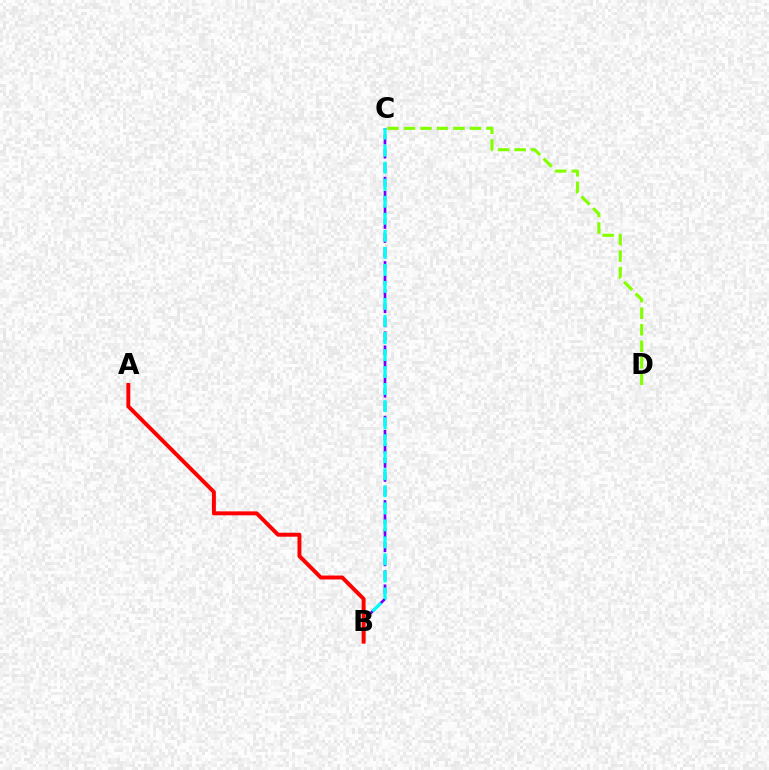{('C', 'D'): [{'color': '#84ff00', 'line_style': 'dashed', 'thickness': 2.24}], ('B', 'C'): [{'color': '#7200ff', 'line_style': 'dashed', 'thickness': 1.91}, {'color': '#00fff6', 'line_style': 'dashed', 'thickness': 2.31}], ('A', 'B'): [{'color': '#ff0000', 'line_style': 'solid', 'thickness': 2.84}]}